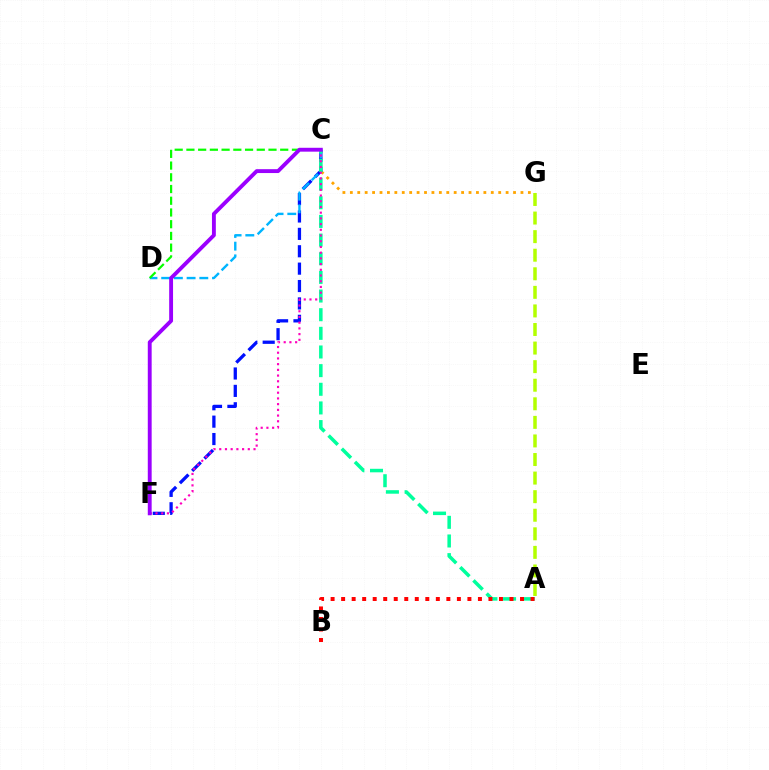{('C', 'G'): [{'color': '#ffa500', 'line_style': 'dotted', 'thickness': 2.02}], ('C', 'F'): [{'color': '#0010ff', 'line_style': 'dashed', 'thickness': 2.36}, {'color': '#ff00bd', 'line_style': 'dotted', 'thickness': 1.55}, {'color': '#9b00ff', 'line_style': 'solid', 'thickness': 2.79}], ('C', 'D'): [{'color': '#00b5ff', 'line_style': 'dashed', 'thickness': 1.73}, {'color': '#08ff00', 'line_style': 'dashed', 'thickness': 1.59}], ('A', 'G'): [{'color': '#b3ff00', 'line_style': 'dashed', 'thickness': 2.52}], ('A', 'C'): [{'color': '#00ff9d', 'line_style': 'dashed', 'thickness': 2.53}], ('A', 'B'): [{'color': '#ff0000', 'line_style': 'dotted', 'thickness': 2.86}]}